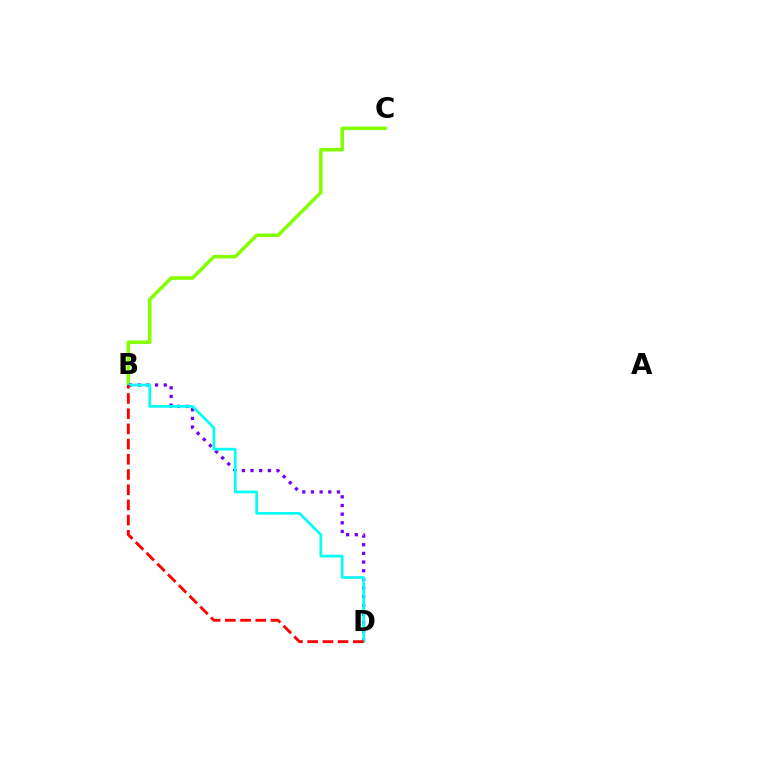{('B', 'C'): [{'color': '#84ff00', 'line_style': 'solid', 'thickness': 2.53}], ('B', 'D'): [{'color': '#7200ff', 'line_style': 'dotted', 'thickness': 2.35}, {'color': '#00fff6', 'line_style': 'solid', 'thickness': 1.94}, {'color': '#ff0000', 'line_style': 'dashed', 'thickness': 2.07}]}